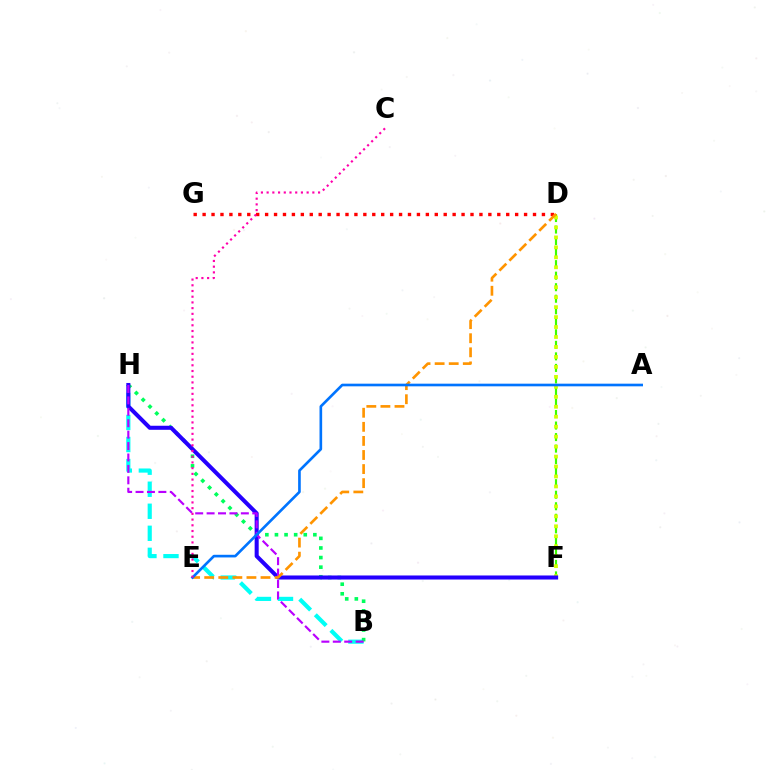{('D', 'F'): [{'color': '#3dff00', 'line_style': 'dashed', 'thickness': 1.57}, {'color': '#d1ff00', 'line_style': 'dotted', 'thickness': 2.71}], ('B', 'H'): [{'color': '#00fff6', 'line_style': 'dashed', 'thickness': 2.99}, {'color': '#00ff5c', 'line_style': 'dotted', 'thickness': 2.61}, {'color': '#b900ff', 'line_style': 'dashed', 'thickness': 1.55}], ('D', 'G'): [{'color': '#ff0000', 'line_style': 'dotted', 'thickness': 2.43}], ('F', 'H'): [{'color': '#2500ff', 'line_style': 'solid', 'thickness': 2.91}], ('D', 'E'): [{'color': '#ff9400', 'line_style': 'dashed', 'thickness': 1.91}], ('A', 'E'): [{'color': '#0074ff', 'line_style': 'solid', 'thickness': 1.91}], ('C', 'E'): [{'color': '#ff00ac', 'line_style': 'dotted', 'thickness': 1.55}]}